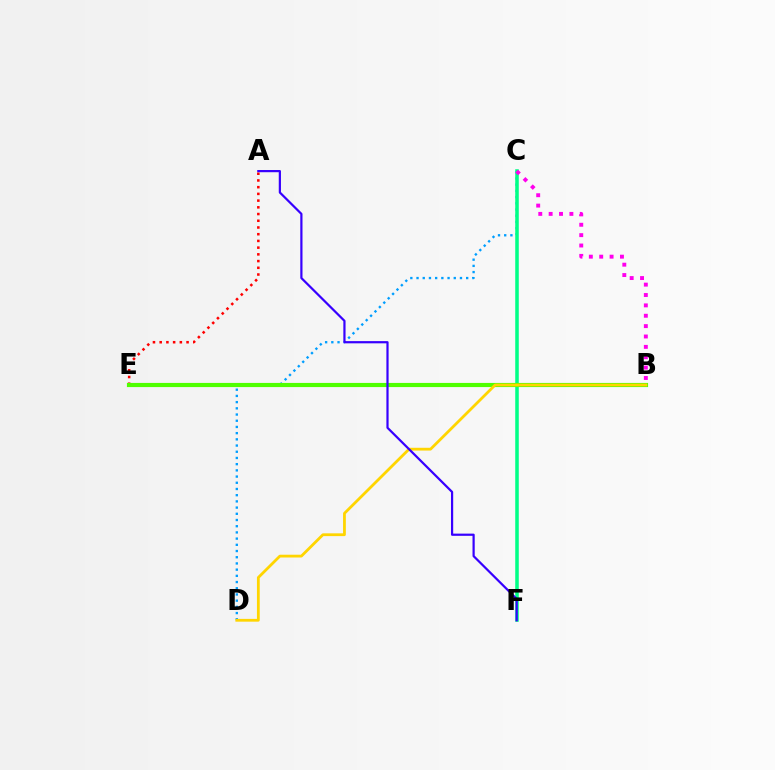{('C', 'D'): [{'color': '#009eff', 'line_style': 'dotted', 'thickness': 1.69}], ('A', 'E'): [{'color': '#ff0000', 'line_style': 'dotted', 'thickness': 1.83}], ('C', 'F'): [{'color': '#00ff86', 'line_style': 'solid', 'thickness': 2.55}], ('B', 'C'): [{'color': '#ff00ed', 'line_style': 'dotted', 'thickness': 2.82}], ('B', 'E'): [{'color': '#4fff00', 'line_style': 'solid', 'thickness': 2.99}], ('B', 'D'): [{'color': '#ffd500', 'line_style': 'solid', 'thickness': 2.0}], ('A', 'F'): [{'color': '#3700ff', 'line_style': 'solid', 'thickness': 1.59}]}